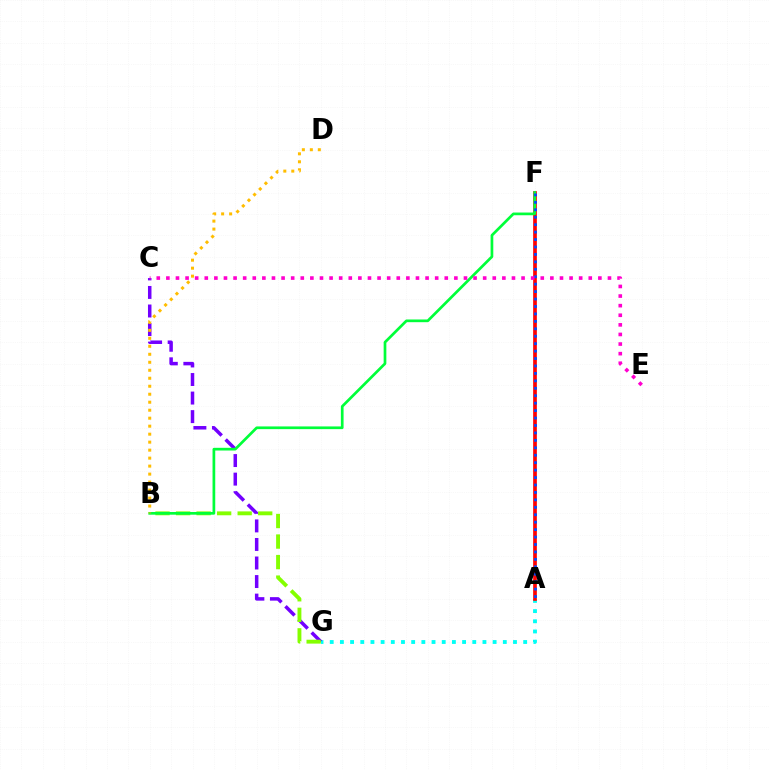{('A', 'G'): [{'color': '#00fff6', 'line_style': 'dotted', 'thickness': 2.77}], ('A', 'F'): [{'color': '#ff0000', 'line_style': 'solid', 'thickness': 2.65}, {'color': '#004bff', 'line_style': 'dotted', 'thickness': 2.02}], ('C', 'G'): [{'color': '#7200ff', 'line_style': 'dashed', 'thickness': 2.52}], ('B', 'G'): [{'color': '#84ff00', 'line_style': 'dashed', 'thickness': 2.79}], ('B', 'F'): [{'color': '#00ff39', 'line_style': 'solid', 'thickness': 1.95}], ('C', 'E'): [{'color': '#ff00cf', 'line_style': 'dotted', 'thickness': 2.61}], ('B', 'D'): [{'color': '#ffbd00', 'line_style': 'dotted', 'thickness': 2.17}]}